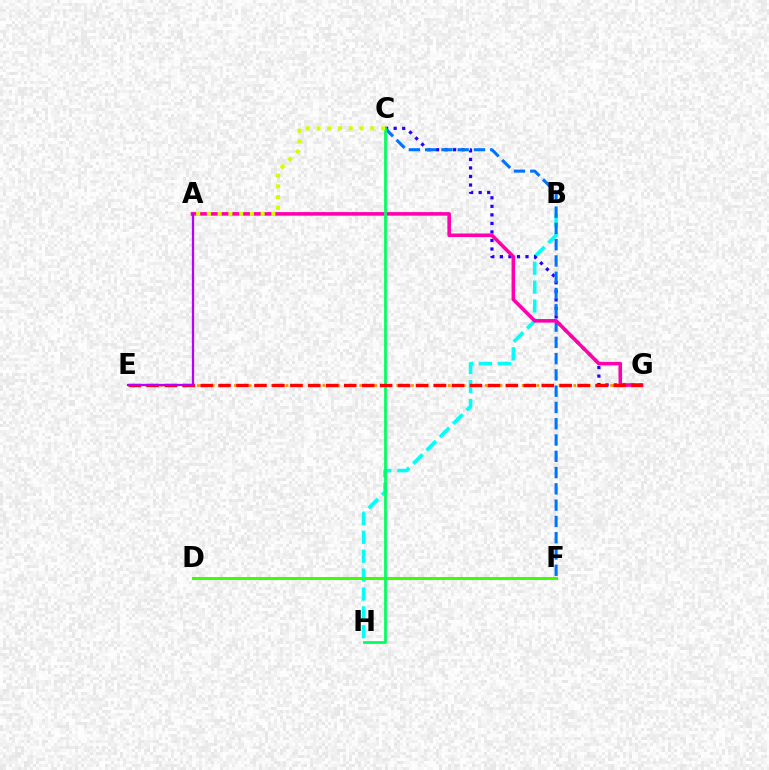{('B', 'H'): [{'color': '#00fff6', 'line_style': 'dashed', 'thickness': 2.56}], ('C', 'G'): [{'color': '#2500ff', 'line_style': 'dotted', 'thickness': 2.32}], ('E', 'G'): [{'color': '#ff9400', 'line_style': 'dotted', 'thickness': 2.0}, {'color': '#ff0000', 'line_style': 'dashed', 'thickness': 2.44}], ('C', 'F'): [{'color': '#0074ff', 'line_style': 'dashed', 'thickness': 2.21}], ('A', 'G'): [{'color': '#ff00ac', 'line_style': 'solid', 'thickness': 2.57}], ('D', 'F'): [{'color': '#3dff00', 'line_style': 'solid', 'thickness': 2.16}], ('C', 'H'): [{'color': '#00ff5c', 'line_style': 'solid', 'thickness': 1.96}], ('A', 'E'): [{'color': '#b900ff', 'line_style': 'solid', 'thickness': 1.64}], ('A', 'C'): [{'color': '#d1ff00', 'line_style': 'dotted', 'thickness': 2.92}]}